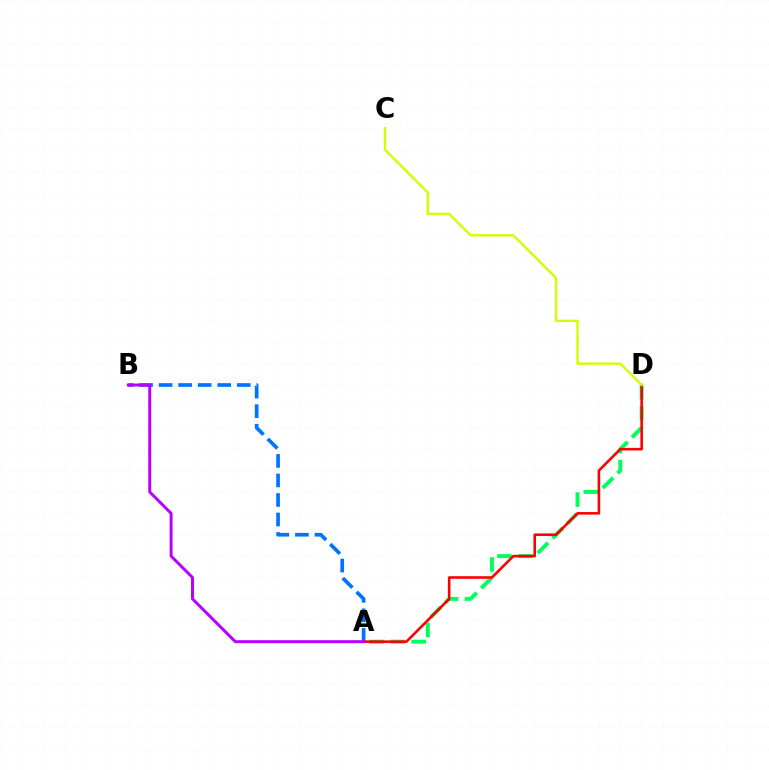{('A', 'D'): [{'color': '#00ff5c', 'line_style': 'dashed', 'thickness': 2.84}, {'color': '#ff0000', 'line_style': 'solid', 'thickness': 1.87}], ('A', 'B'): [{'color': '#0074ff', 'line_style': 'dashed', 'thickness': 2.65}, {'color': '#b900ff', 'line_style': 'solid', 'thickness': 2.13}], ('C', 'D'): [{'color': '#d1ff00', 'line_style': 'solid', 'thickness': 1.71}]}